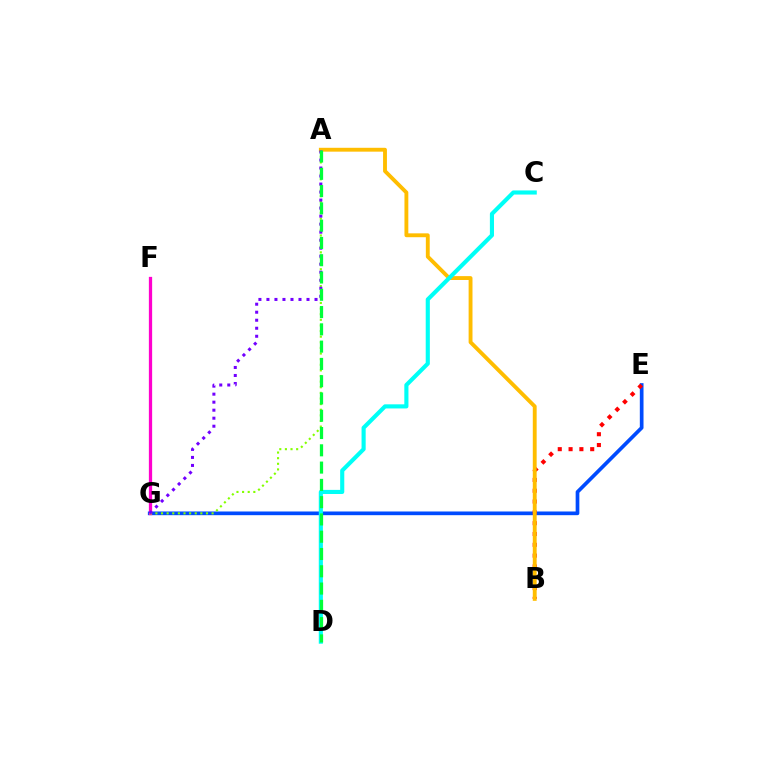{('E', 'G'): [{'color': '#004bff', 'line_style': 'solid', 'thickness': 2.66}], ('B', 'E'): [{'color': '#ff0000', 'line_style': 'dotted', 'thickness': 2.94}], ('F', 'G'): [{'color': '#ff00cf', 'line_style': 'solid', 'thickness': 2.35}], ('A', 'G'): [{'color': '#84ff00', 'line_style': 'dotted', 'thickness': 1.53}, {'color': '#7200ff', 'line_style': 'dotted', 'thickness': 2.18}], ('A', 'B'): [{'color': '#ffbd00', 'line_style': 'solid', 'thickness': 2.78}], ('C', 'D'): [{'color': '#00fff6', 'line_style': 'solid', 'thickness': 2.97}], ('A', 'D'): [{'color': '#00ff39', 'line_style': 'dashed', 'thickness': 2.35}]}